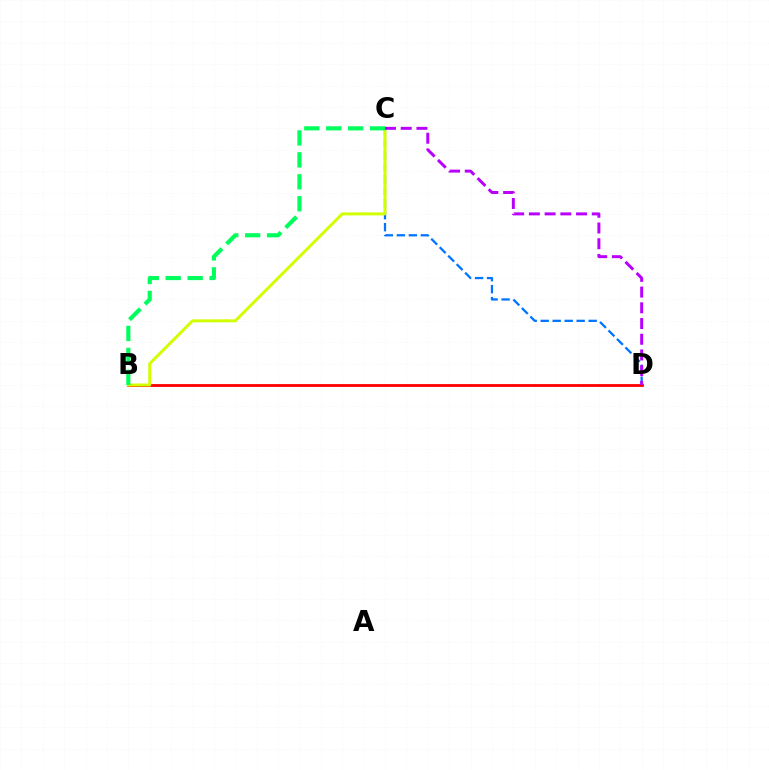{('B', 'D'): [{'color': '#ff0000', 'line_style': 'solid', 'thickness': 2.02}], ('C', 'D'): [{'color': '#0074ff', 'line_style': 'dashed', 'thickness': 1.63}, {'color': '#b900ff', 'line_style': 'dashed', 'thickness': 2.14}], ('B', 'C'): [{'color': '#d1ff00', 'line_style': 'solid', 'thickness': 2.14}, {'color': '#00ff5c', 'line_style': 'dashed', 'thickness': 2.98}]}